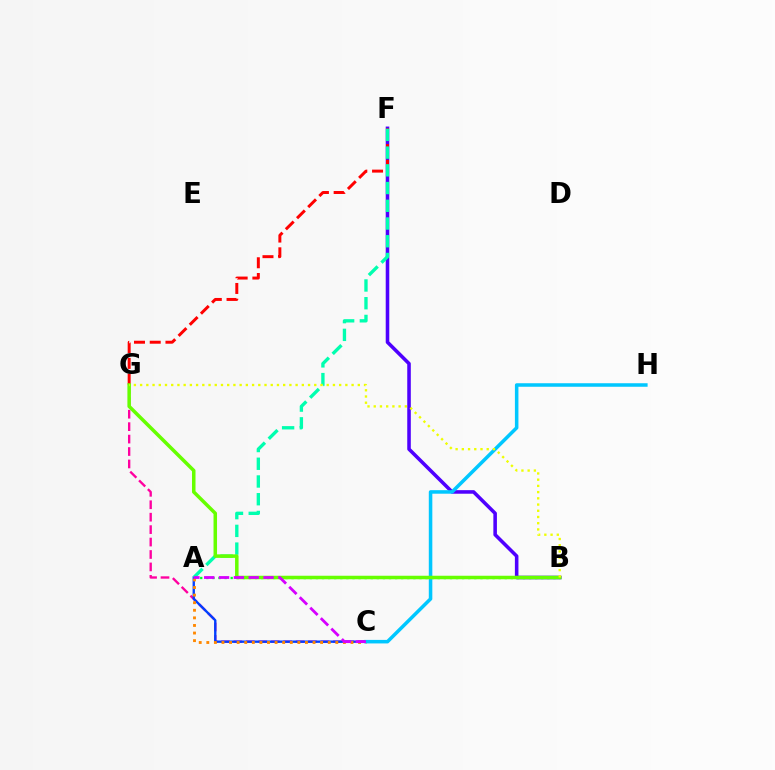{('C', 'G'): [{'color': '#ff00a0', 'line_style': 'dashed', 'thickness': 1.69}], ('B', 'F'): [{'color': '#4f00ff', 'line_style': 'solid', 'thickness': 2.56}], ('A', 'C'): [{'color': '#003fff', 'line_style': 'solid', 'thickness': 1.69}, {'color': '#ff8800', 'line_style': 'dotted', 'thickness': 2.06}, {'color': '#d600ff', 'line_style': 'dashed', 'thickness': 2.02}], ('A', 'B'): [{'color': '#00ff27', 'line_style': 'dotted', 'thickness': 1.65}], ('F', 'G'): [{'color': '#ff0000', 'line_style': 'dashed', 'thickness': 2.14}], ('A', 'F'): [{'color': '#00ffaf', 'line_style': 'dashed', 'thickness': 2.41}], ('C', 'H'): [{'color': '#00c7ff', 'line_style': 'solid', 'thickness': 2.54}], ('B', 'G'): [{'color': '#66ff00', 'line_style': 'solid', 'thickness': 2.53}, {'color': '#eeff00', 'line_style': 'dotted', 'thickness': 1.69}]}